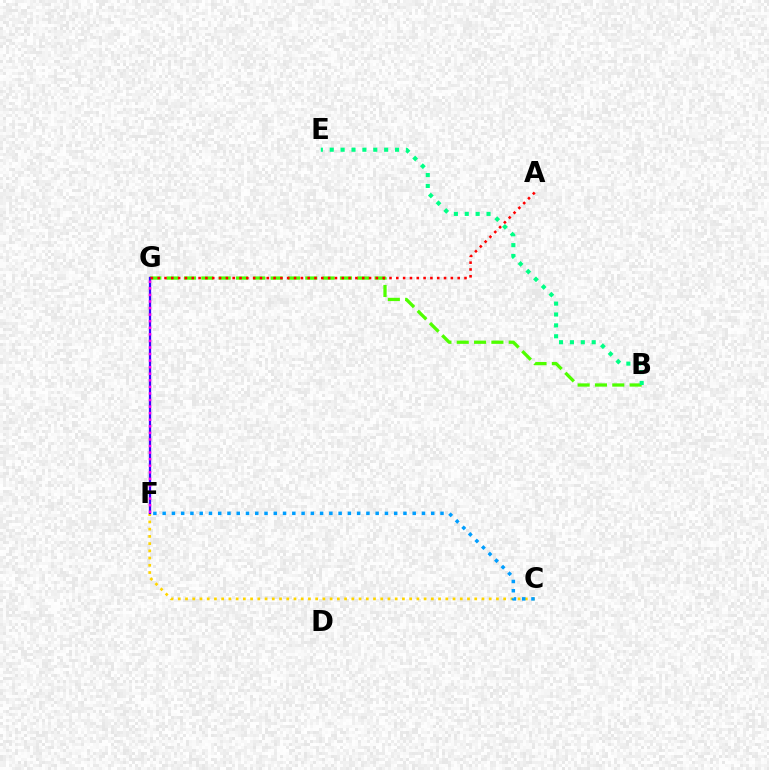{('B', 'G'): [{'color': '#4fff00', 'line_style': 'dashed', 'thickness': 2.35}], ('C', 'F'): [{'color': '#ffd500', 'line_style': 'dotted', 'thickness': 1.96}, {'color': '#009eff', 'line_style': 'dotted', 'thickness': 2.52}], ('F', 'G'): [{'color': '#3700ff', 'line_style': 'solid', 'thickness': 1.64}, {'color': '#ff00ed', 'line_style': 'dotted', 'thickness': 1.79}], ('A', 'G'): [{'color': '#ff0000', 'line_style': 'dotted', 'thickness': 1.85}], ('B', 'E'): [{'color': '#00ff86', 'line_style': 'dotted', 'thickness': 2.96}]}